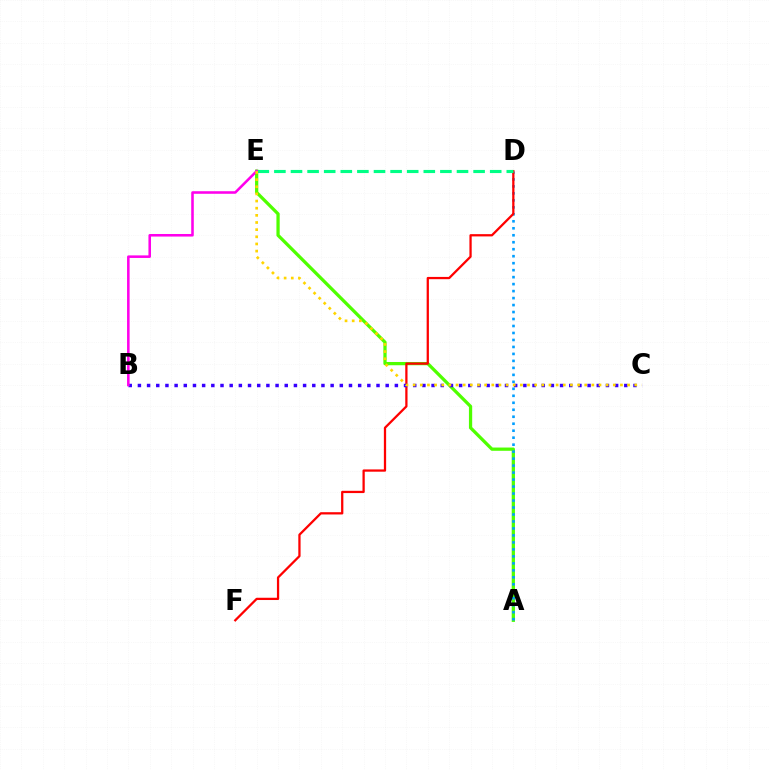{('A', 'E'): [{'color': '#4fff00', 'line_style': 'solid', 'thickness': 2.34}], ('A', 'D'): [{'color': '#009eff', 'line_style': 'dotted', 'thickness': 1.9}], ('D', 'F'): [{'color': '#ff0000', 'line_style': 'solid', 'thickness': 1.63}], ('B', 'C'): [{'color': '#3700ff', 'line_style': 'dotted', 'thickness': 2.49}], ('D', 'E'): [{'color': '#00ff86', 'line_style': 'dashed', 'thickness': 2.26}], ('B', 'E'): [{'color': '#ff00ed', 'line_style': 'solid', 'thickness': 1.84}], ('C', 'E'): [{'color': '#ffd500', 'line_style': 'dotted', 'thickness': 1.94}]}